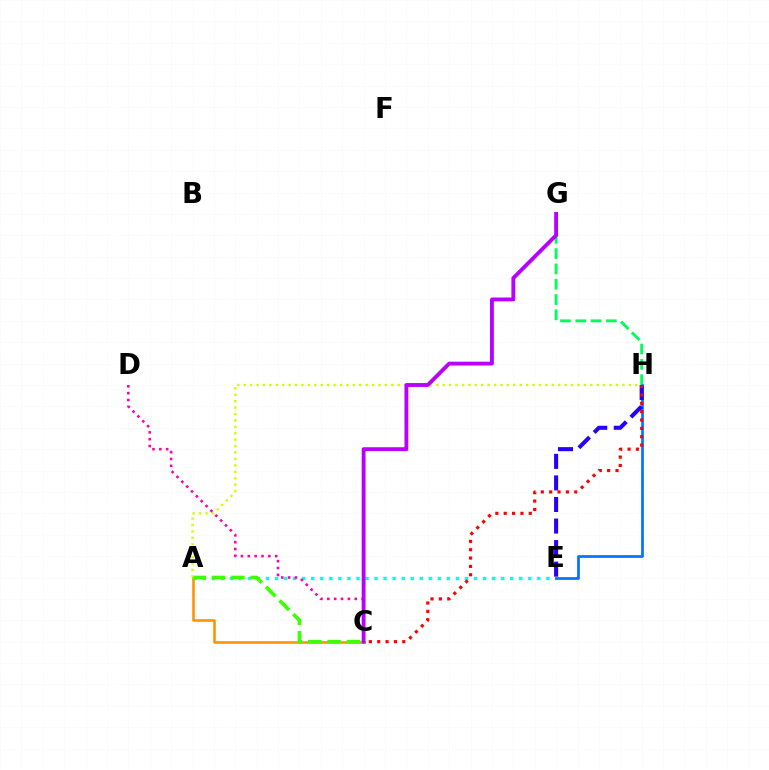{('A', 'E'): [{'color': '#00fff6', 'line_style': 'dotted', 'thickness': 2.46}], ('G', 'H'): [{'color': '#00ff5c', 'line_style': 'dashed', 'thickness': 2.08}], ('A', 'C'): [{'color': '#ff9400', 'line_style': 'solid', 'thickness': 1.87}, {'color': '#3dff00', 'line_style': 'dashed', 'thickness': 2.63}], ('E', 'H'): [{'color': '#0074ff', 'line_style': 'solid', 'thickness': 1.95}, {'color': '#2500ff', 'line_style': 'dashed', 'thickness': 2.93}], ('A', 'H'): [{'color': '#d1ff00', 'line_style': 'dotted', 'thickness': 1.74}], ('C', 'D'): [{'color': '#ff00ac', 'line_style': 'dotted', 'thickness': 1.86}], ('C', 'G'): [{'color': '#b900ff', 'line_style': 'solid', 'thickness': 2.78}], ('C', 'H'): [{'color': '#ff0000', 'line_style': 'dotted', 'thickness': 2.27}]}